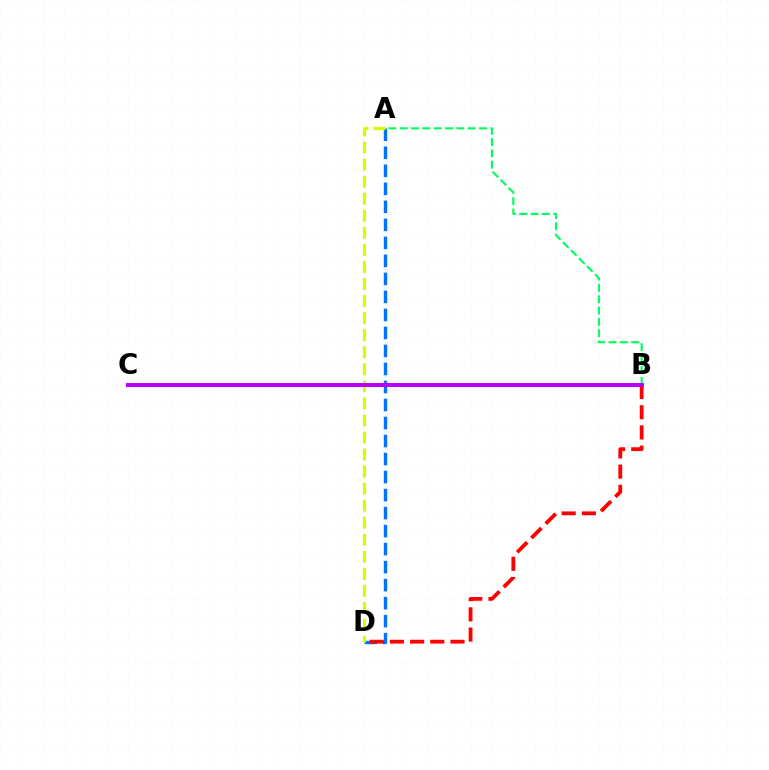{('A', 'D'): [{'color': '#0074ff', 'line_style': 'dashed', 'thickness': 2.45}, {'color': '#d1ff00', 'line_style': 'dashed', 'thickness': 2.32}], ('B', 'D'): [{'color': '#ff0000', 'line_style': 'dashed', 'thickness': 2.74}], ('A', 'B'): [{'color': '#00ff5c', 'line_style': 'dashed', 'thickness': 1.54}], ('B', 'C'): [{'color': '#b900ff', 'line_style': 'solid', 'thickness': 2.89}]}